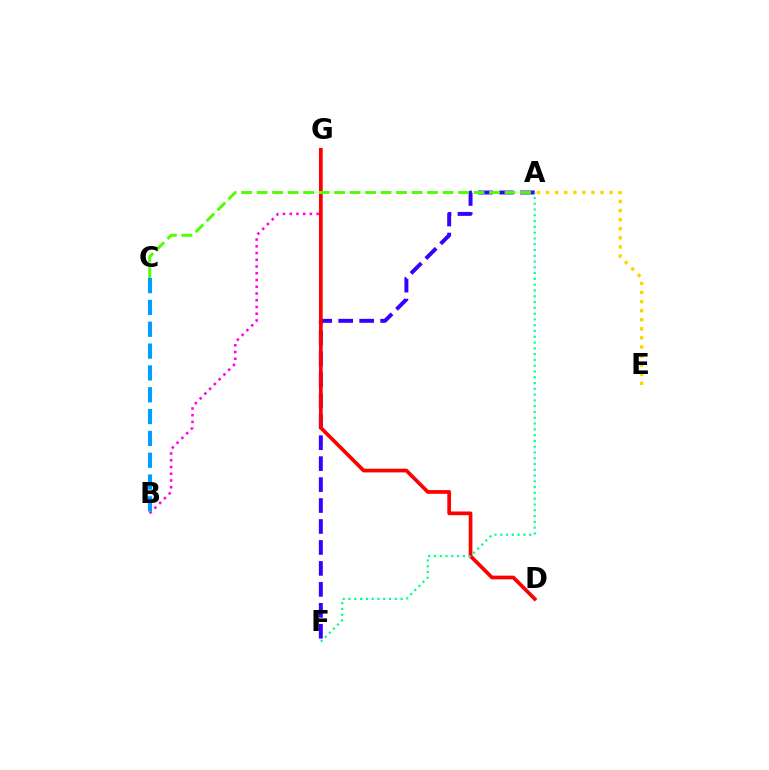{('A', 'E'): [{'color': '#ffd500', 'line_style': 'dotted', 'thickness': 2.47}], ('A', 'F'): [{'color': '#3700ff', 'line_style': 'dashed', 'thickness': 2.85}, {'color': '#00ff86', 'line_style': 'dotted', 'thickness': 1.57}], ('B', 'C'): [{'color': '#009eff', 'line_style': 'dashed', 'thickness': 2.97}], ('B', 'G'): [{'color': '#ff00ed', 'line_style': 'dotted', 'thickness': 1.83}], ('D', 'G'): [{'color': '#ff0000', 'line_style': 'solid', 'thickness': 2.67}], ('A', 'C'): [{'color': '#4fff00', 'line_style': 'dashed', 'thickness': 2.1}]}